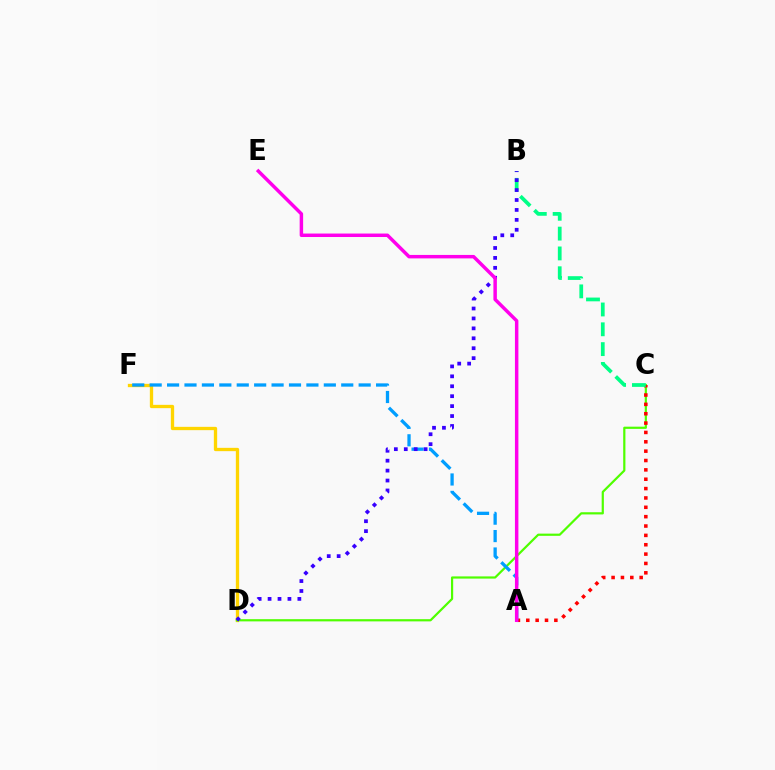{('D', 'F'): [{'color': '#ffd500', 'line_style': 'solid', 'thickness': 2.39}], ('C', 'D'): [{'color': '#4fff00', 'line_style': 'solid', 'thickness': 1.59}], ('A', 'C'): [{'color': '#ff0000', 'line_style': 'dotted', 'thickness': 2.54}], ('A', 'F'): [{'color': '#009eff', 'line_style': 'dashed', 'thickness': 2.37}], ('B', 'C'): [{'color': '#00ff86', 'line_style': 'dashed', 'thickness': 2.69}], ('B', 'D'): [{'color': '#3700ff', 'line_style': 'dotted', 'thickness': 2.7}], ('A', 'E'): [{'color': '#ff00ed', 'line_style': 'solid', 'thickness': 2.5}]}